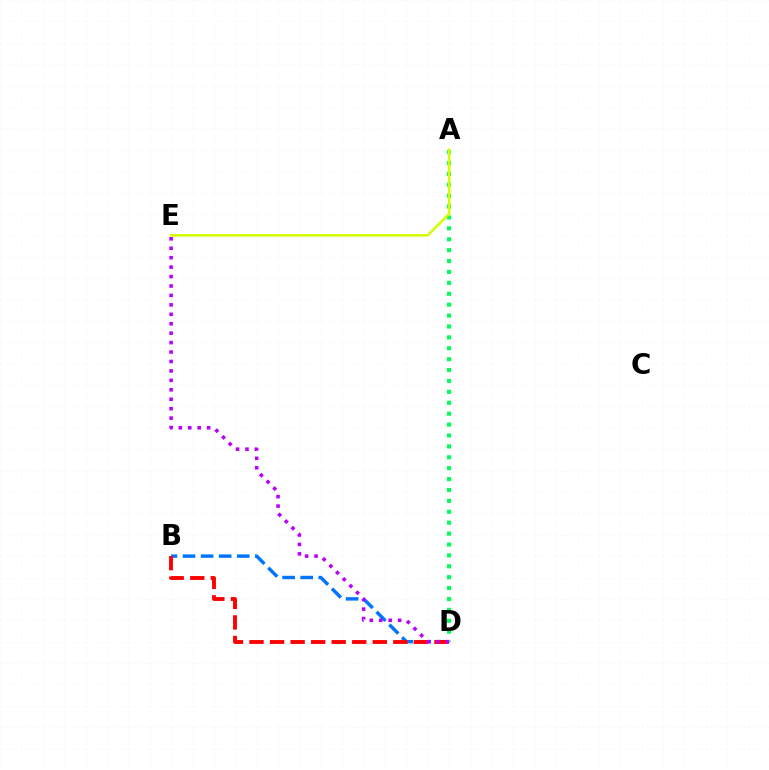{('B', 'D'): [{'color': '#0074ff', 'line_style': 'dashed', 'thickness': 2.46}, {'color': '#ff0000', 'line_style': 'dashed', 'thickness': 2.79}], ('A', 'D'): [{'color': '#00ff5c', 'line_style': 'dotted', 'thickness': 2.96}], ('A', 'E'): [{'color': '#d1ff00', 'line_style': 'solid', 'thickness': 1.82}], ('D', 'E'): [{'color': '#b900ff', 'line_style': 'dotted', 'thickness': 2.56}]}